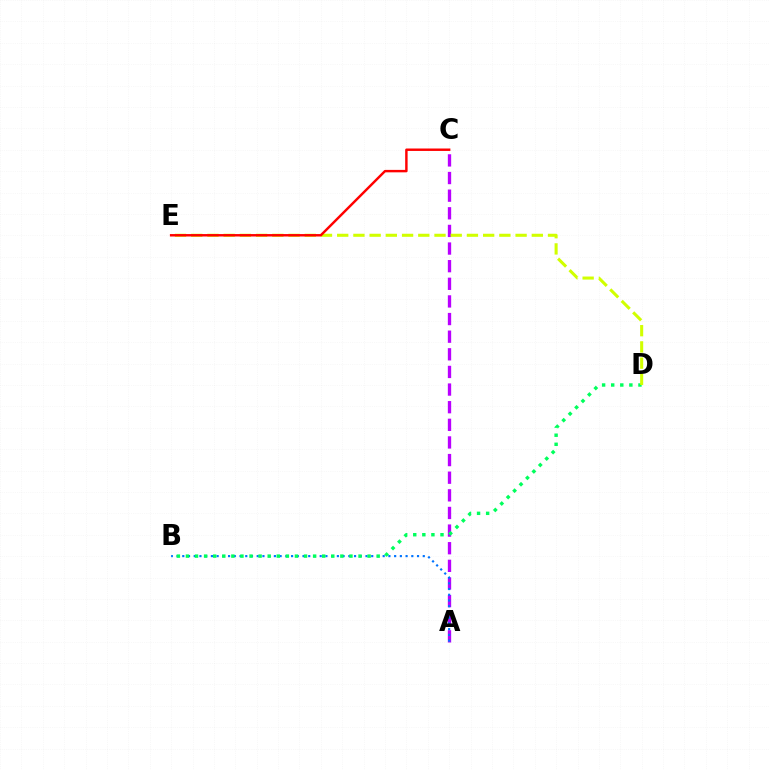{('A', 'C'): [{'color': '#b900ff', 'line_style': 'dashed', 'thickness': 2.39}], ('A', 'B'): [{'color': '#0074ff', 'line_style': 'dotted', 'thickness': 1.56}], ('B', 'D'): [{'color': '#00ff5c', 'line_style': 'dotted', 'thickness': 2.47}], ('D', 'E'): [{'color': '#d1ff00', 'line_style': 'dashed', 'thickness': 2.2}], ('C', 'E'): [{'color': '#ff0000', 'line_style': 'solid', 'thickness': 1.76}]}